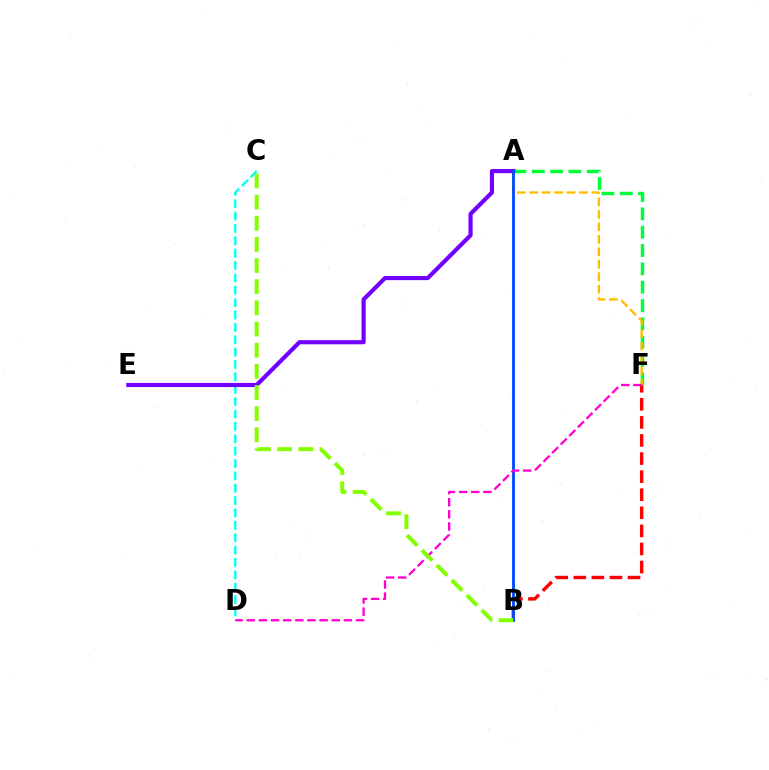{('B', 'F'): [{'color': '#ff0000', 'line_style': 'dashed', 'thickness': 2.46}], ('A', 'F'): [{'color': '#00ff39', 'line_style': 'dashed', 'thickness': 2.49}, {'color': '#ffbd00', 'line_style': 'dashed', 'thickness': 1.69}], ('C', 'D'): [{'color': '#00fff6', 'line_style': 'dashed', 'thickness': 1.68}], ('A', 'E'): [{'color': '#7200ff', 'line_style': 'solid', 'thickness': 2.99}], ('A', 'B'): [{'color': '#004bff', 'line_style': 'solid', 'thickness': 2.05}], ('D', 'F'): [{'color': '#ff00cf', 'line_style': 'dashed', 'thickness': 1.65}], ('B', 'C'): [{'color': '#84ff00', 'line_style': 'dashed', 'thickness': 2.87}]}